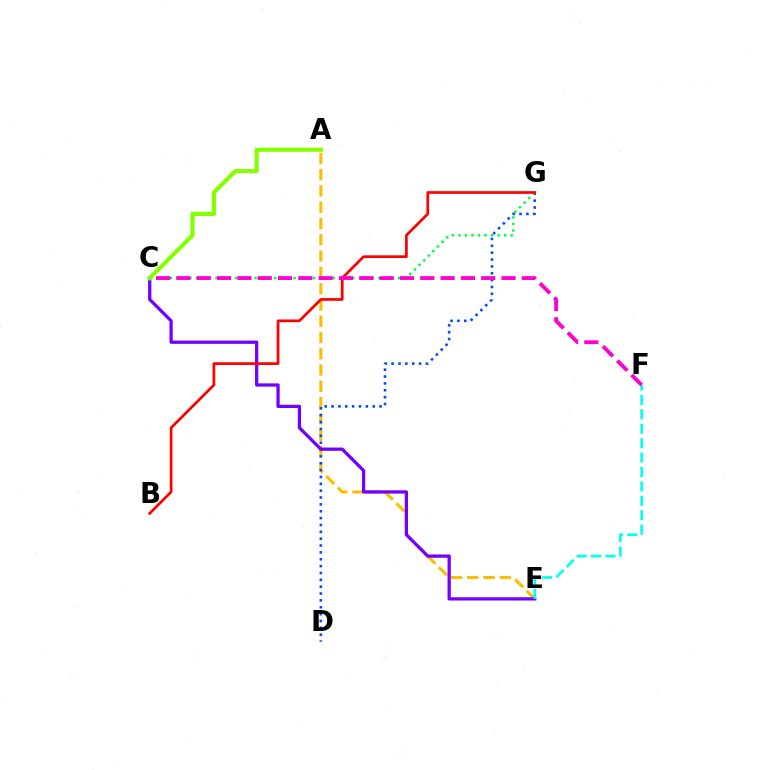{('A', 'E'): [{'color': '#ffbd00', 'line_style': 'dashed', 'thickness': 2.21}], ('D', 'G'): [{'color': '#004bff', 'line_style': 'dotted', 'thickness': 1.86}], ('C', 'E'): [{'color': '#7200ff', 'line_style': 'solid', 'thickness': 2.35}], ('C', 'G'): [{'color': '#00ff39', 'line_style': 'dotted', 'thickness': 1.77}], ('E', 'F'): [{'color': '#00fff6', 'line_style': 'dashed', 'thickness': 1.96}], ('B', 'G'): [{'color': '#ff0000', 'line_style': 'solid', 'thickness': 1.96}], ('C', 'F'): [{'color': '#ff00cf', 'line_style': 'dashed', 'thickness': 2.76}], ('A', 'C'): [{'color': '#84ff00', 'line_style': 'solid', 'thickness': 2.98}]}